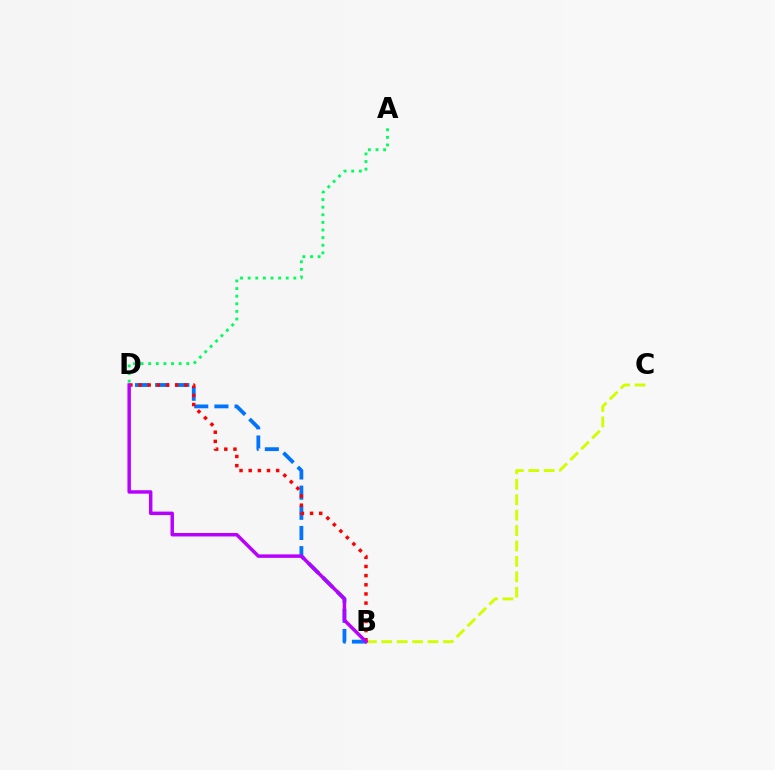{('B', 'C'): [{'color': '#d1ff00', 'line_style': 'dashed', 'thickness': 2.09}], ('A', 'D'): [{'color': '#00ff5c', 'line_style': 'dotted', 'thickness': 2.07}], ('B', 'D'): [{'color': '#0074ff', 'line_style': 'dashed', 'thickness': 2.74}, {'color': '#ff0000', 'line_style': 'dotted', 'thickness': 2.49}, {'color': '#b900ff', 'line_style': 'solid', 'thickness': 2.49}]}